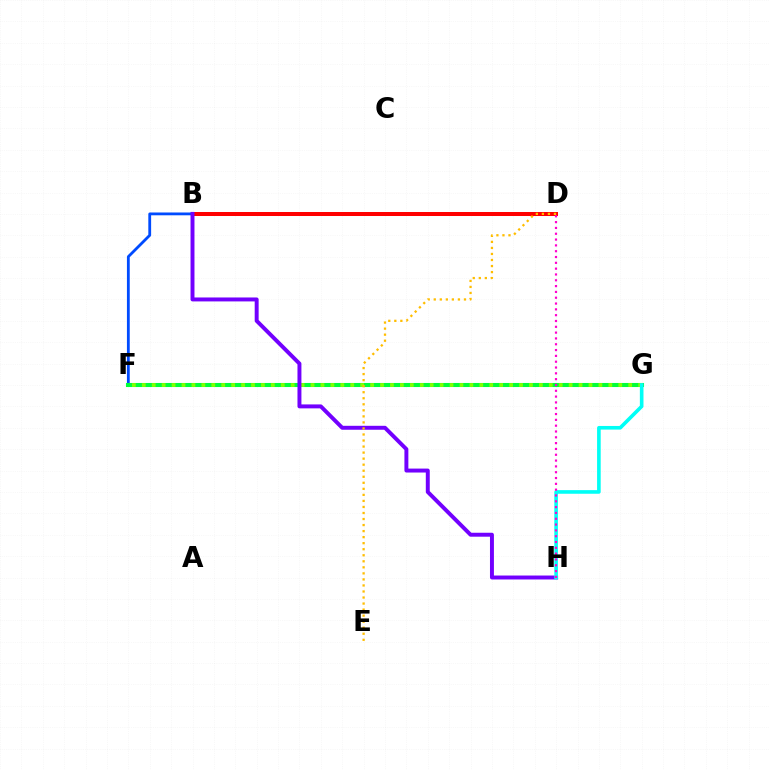{('B', 'F'): [{'color': '#004bff', 'line_style': 'solid', 'thickness': 2.02}], ('F', 'G'): [{'color': '#00ff39', 'line_style': 'solid', 'thickness': 2.93}, {'color': '#84ff00', 'line_style': 'dotted', 'thickness': 2.7}], ('B', 'D'): [{'color': '#ff0000', 'line_style': 'solid', 'thickness': 2.88}], ('B', 'H'): [{'color': '#7200ff', 'line_style': 'solid', 'thickness': 2.84}], ('G', 'H'): [{'color': '#00fff6', 'line_style': 'solid', 'thickness': 2.61}], ('D', 'H'): [{'color': '#ff00cf', 'line_style': 'dotted', 'thickness': 1.58}], ('D', 'E'): [{'color': '#ffbd00', 'line_style': 'dotted', 'thickness': 1.64}]}